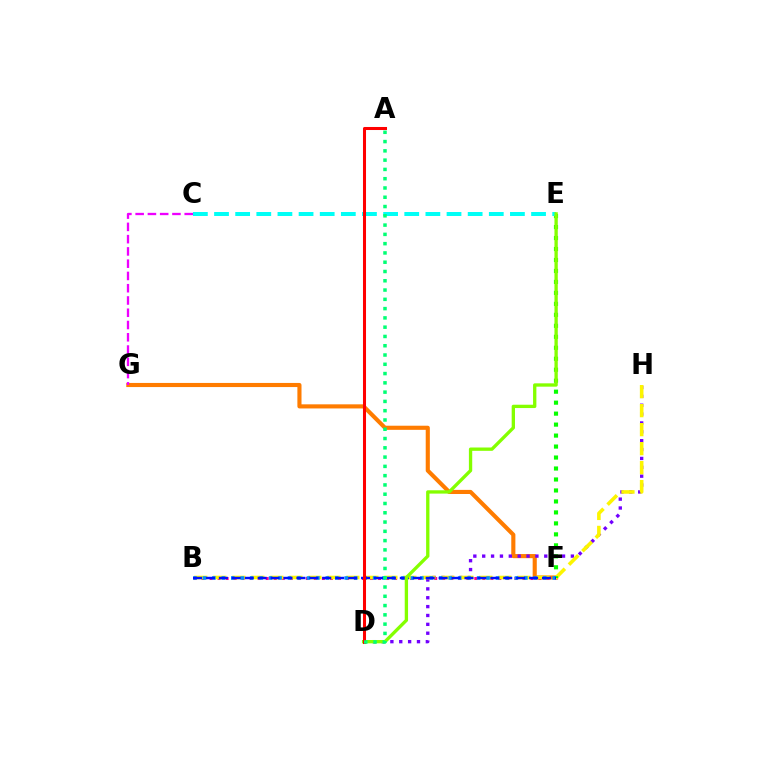{('F', 'G'): [{'color': '#ff7c00', 'line_style': 'solid', 'thickness': 2.96}], ('B', 'F'): [{'color': '#ff0094', 'line_style': 'dotted', 'thickness': 2.18}, {'color': '#008cff', 'line_style': 'dotted', 'thickness': 2.57}, {'color': '#0010ff', 'line_style': 'dashed', 'thickness': 1.76}], ('D', 'H'): [{'color': '#7200ff', 'line_style': 'dotted', 'thickness': 2.41}], ('B', 'H'): [{'color': '#fcf500', 'line_style': 'dashed', 'thickness': 2.58}], ('E', 'F'): [{'color': '#08ff00', 'line_style': 'dotted', 'thickness': 2.98}], ('C', 'E'): [{'color': '#00fff6', 'line_style': 'dashed', 'thickness': 2.87}], ('D', 'E'): [{'color': '#84ff00', 'line_style': 'solid', 'thickness': 2.39}], ('A', 'D'): [{'color': '#ff0000', 'line_style': 'solid', 'thickness': 2.19}, {'color': '#00ff74', 'line_style': 'dotted', 'thickness': 2.52}], ('C', 'G'): [{'color': '#ee00ff', 'line_style': 'dashed', 'thickness': 1.67}]}